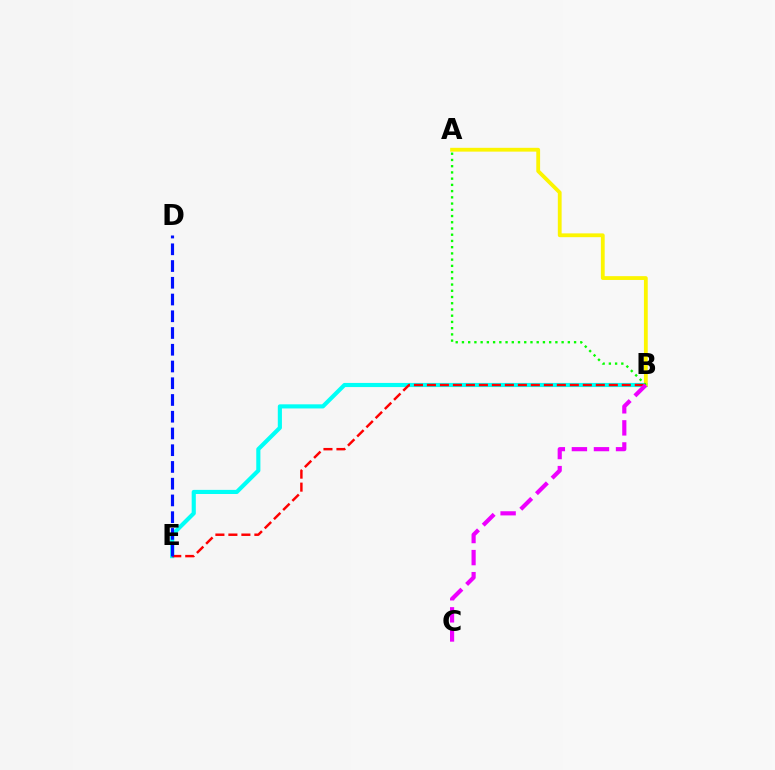{('B', 'E'): [{'color': '#00fff6', 'line_style': 'solid', 'thickness': 2.97}, {'color': '#ff0000', 'line_style': 'dashed', 'thickness': 1.76}], ('A', 'B'): [{'color': '#fcf500', 'line_style': 'solid', 'thickness': 2.74}, {'color': '#08ff00', 'line_style': 'dotted', 'thickness': 1.69}], ('D', 'E'): [{'color': '#0010ff', 'line_style': 'dashed', 'thickness': 2.27}], ('B', 'C'): [{'color': '#ee00ff', 'line_style': 'dashed', 'thickness': 3.0}]}